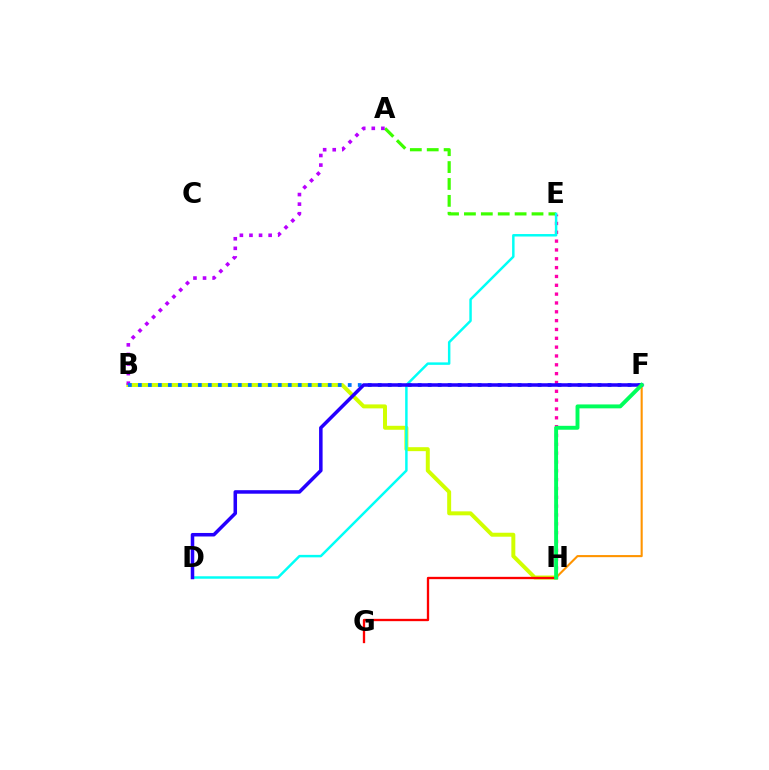{('E', 'H'): [{'color': '#ff00ac', 'line_style': 'dotted', 'thickness': 2.4}], ('B', 'H'): [{'color': '#d1ff00', 'line_style': 'solid', 'thickness': 2.85}], ('F', 'H'): [{'color': '#ff9400', 'line_style': 'solid', 'thickness': 1.52}, {'color': '#00ff5c', 'line_style': 'solid', 'thickness': 2.82}], ('G', 'H'): [{'color': '#ff0000', 'line_style': 'solid', 'thickness': 1.67}], ('A', 'E'): [{'color': '#3dff00', 'line_style': 'dashed', 'thickness': 2.3}], ('D', 'E'): [{'color': '#00fff6', 'line_style': 'solid', 'thickness': 1.78}], ('A', 'B'): [{'color': '#b900ff', 'line_style': 'dotted', 'thickness': 2.6}], ('B', 'F'): [{'color': '#0074ff', 'line_style': 'dotted', 'thickness': 2.71}], ('D', 'F'): [{'color': '#2500ff', 'line_style': 'solid', 'thickness': 2.54}]}